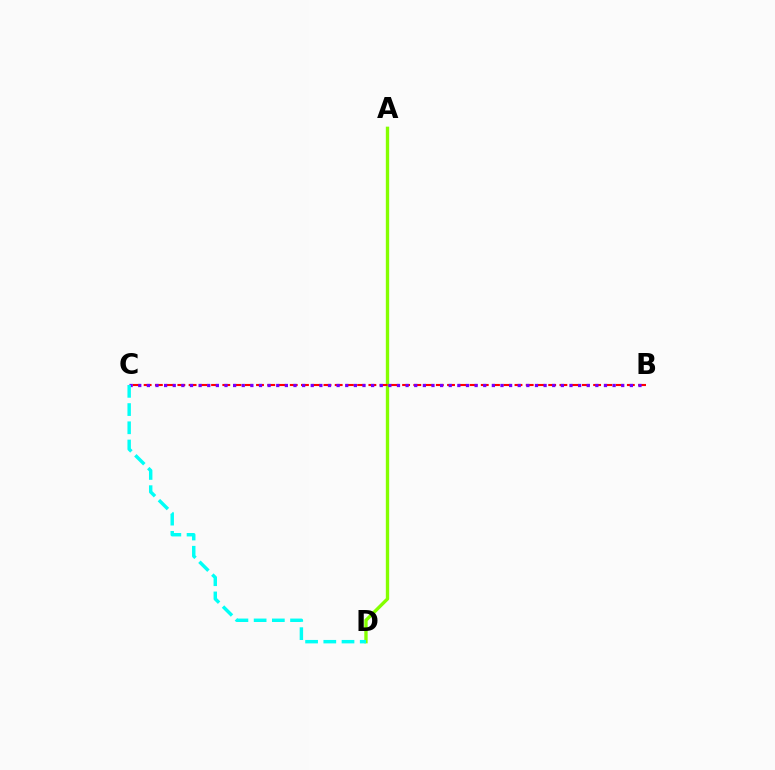{('A', 'D'): [{'color': '#84ff00', 'line_style': 'solid', 'thickness': 2.41}], ('B', 'C'): [{'color': '#ff0000', 'line_style': 'dashed', 'thickness': 1.53}, {'color': '#7200ff', 'line_style': 'dotted', 'thickness': 2.34}], ('C', 'D'): [{'color': '#00fff6', 'line_style': 'dashed', 'thickness': 2.47}]}